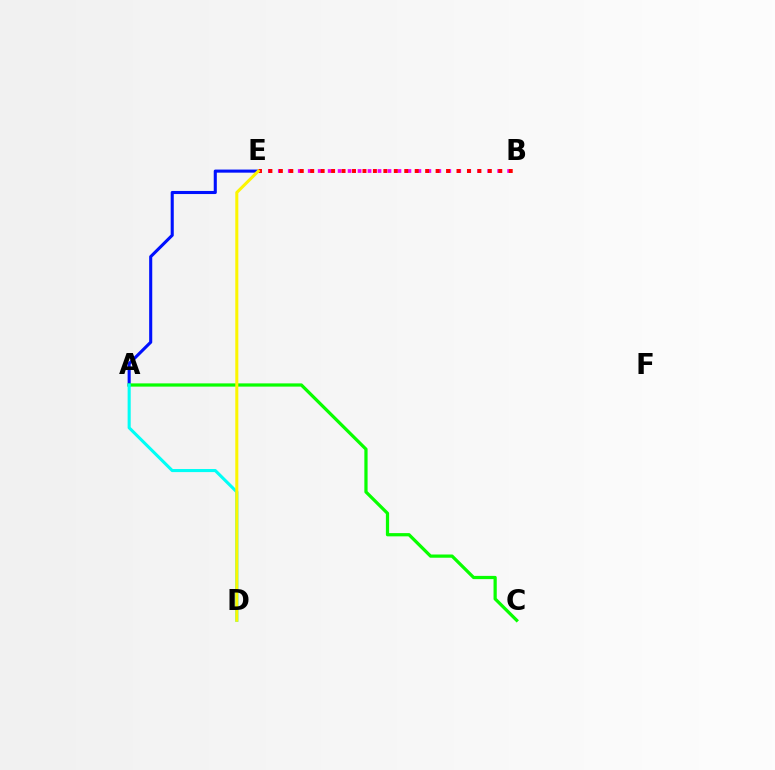{('A', 'E'): [{'color': '#0010ff', 'line_style': 'solid', 'thickness': 2.22}], ('A', 'C'): [{'color': '#08ff00', 'line_style': 'solid', 'thickness': 2.33}], ('B', 'E'): [{'color': '#ee00ff', 'line_style': 'dotted', 'thickness': 2.71}, {'color': '#ff0000', 'line_style': 'dotted', 'thickness': 2.84}], ('A', 'D'): [{'color': '#00fff6', 'line_style': 'solid', 'thickness': 2.22}], ('D', 'E'): [{'color': '#fcf500', 'line_style': 'solid', 'thickness': 2.18}]}